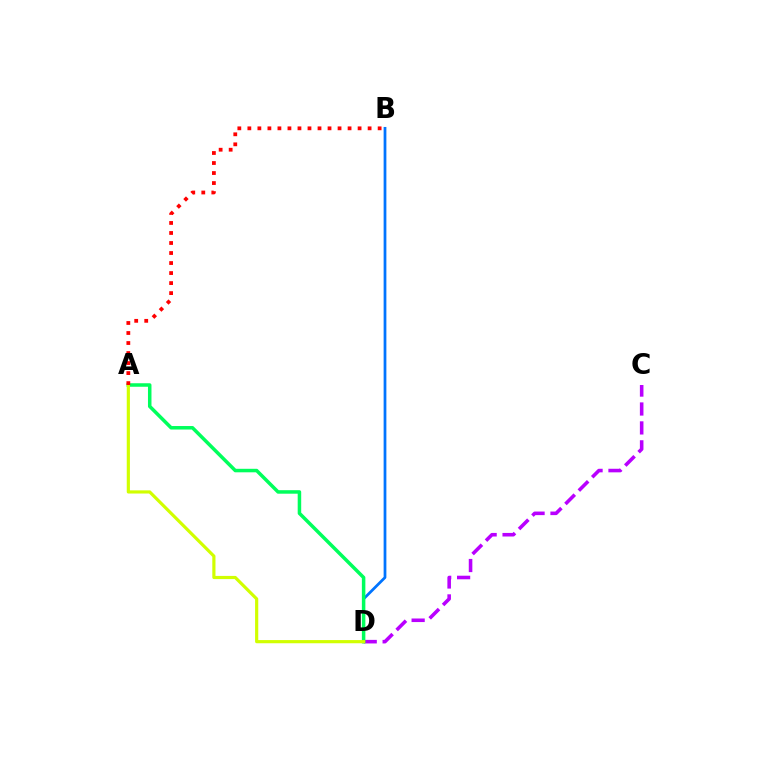{('B', 'D'): [{'color': '#0074ff', 'line_style': 'solid', 'thickness': 1.98}], ('C', 'D'): [{'color': '#b900ff', 'line_style': 'dashed', 'thickness': 2.57}], ('A', 'D'): [{'color': '#00ff5c', 'line_style': 'solid', 'thickness': 2.53}, {'color': '#d1ff00', 'line_style': 'solid', 'thickness': 2.29}], ('A', 'B'): [{'color': '#ff0000', 'line_style': 'dotted', 'thickness': 2.72}]}